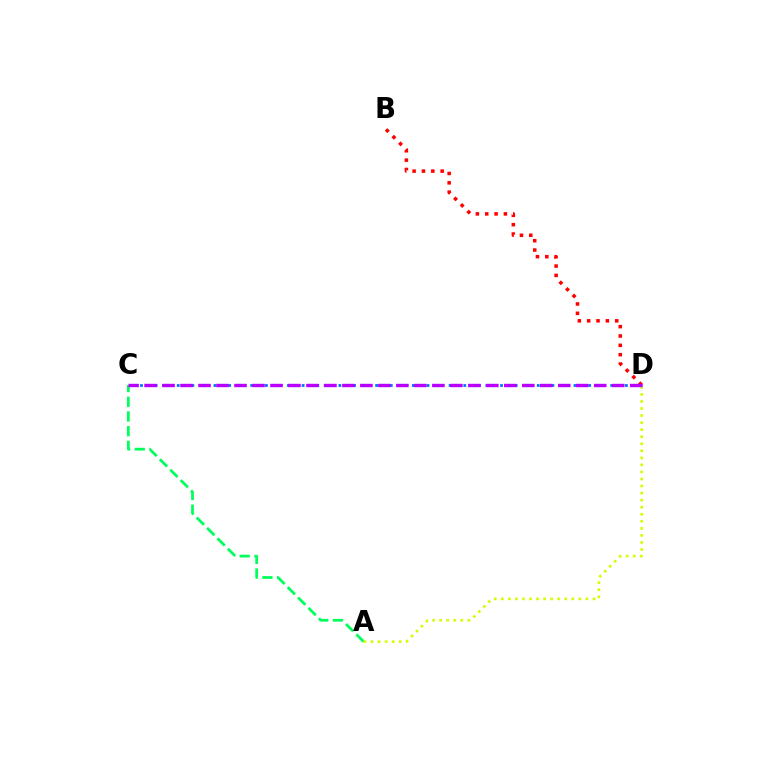{('C', 'D'): [{'color': '#0074ff', 'line_style': 'dotted', 'thickness': 2.0}, {'color': '#b900ff', 'line_style': 'dashed', 'thickness': 2.44}], ('A', 'C'): [{'color': '#00ff5c', 'line_style': 'dashed', 'thickness': 2.0}], ('A', 'D'): [{'color': '#d1ff00', 'line_style': 'dotted', 'thickness': 1.92}], ('B', 'D'): [{'color': '#ff0000', 'line_style': 'dotted', 'thickness': 2.54}]}